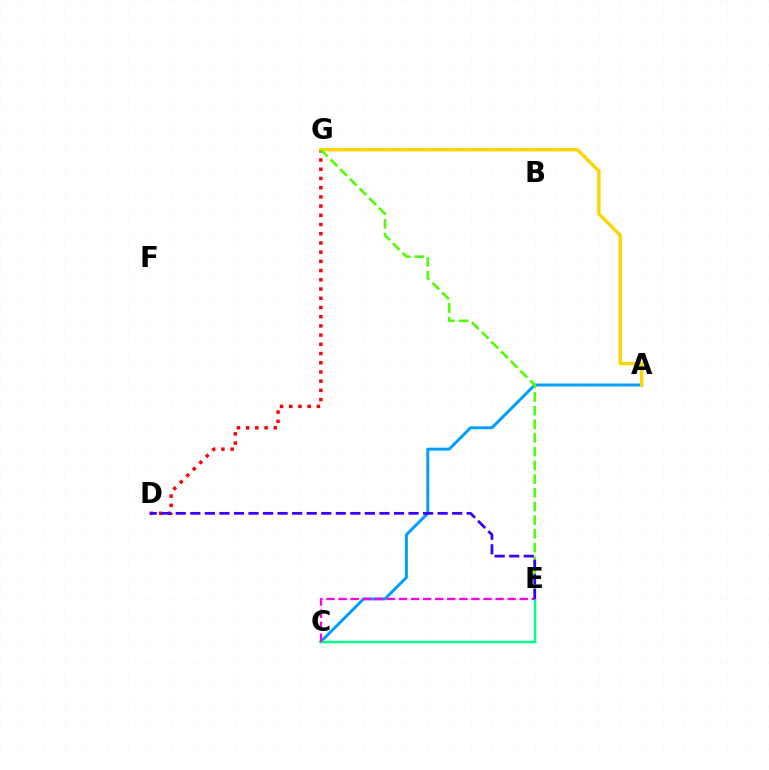{('A', 'C'): [{'color': '#009eff', 'line_style': 'solid', 'thickness': 2.13}], ('D', 'G'): [{'color': '#ff0000', 'line_style': 'dotted', 'thickness': 2.5}], ('C', 'E'): [{'color': '#00ff86', 'line_style': 'solid', 'thickness': 1.76}, {'color': '#ff00ed', 'line_style': 'dashed', 'thickness': 1.64}], ('A', 'G'): [{'color': '#ffd500', 'line_style': 'solid', 'thickness': 2.43}], ('E', 'G'): [{'color': '#4fff00', 'line_style': 'dashed', 'thickness': 1.86}], ('D', 'E'): [{'color': '#3700ff', 'line_style': 'dashed', 'thickness': 1.98}]}